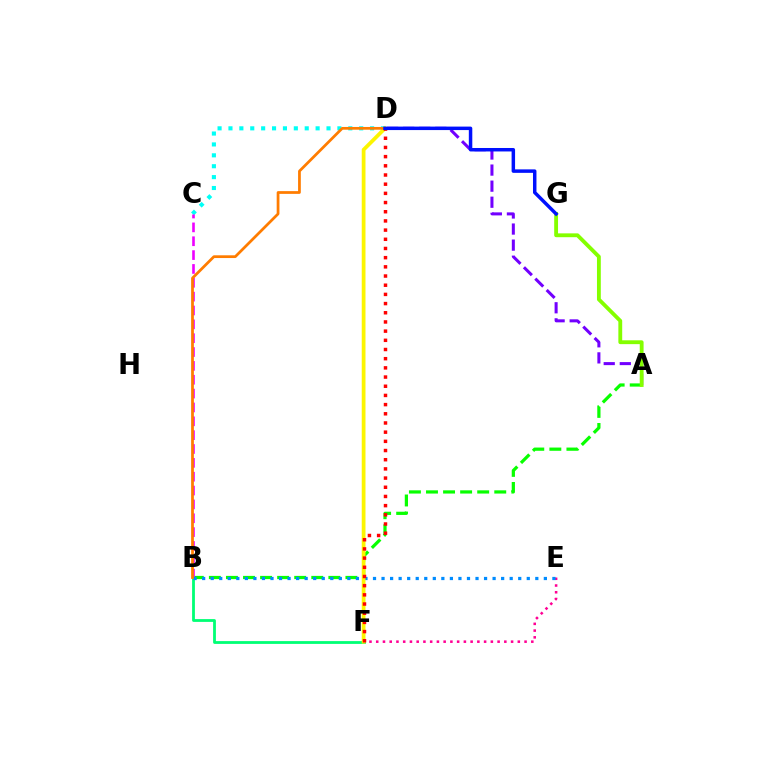{('A', 'B'): [{'color': '#08ff00', 'line_style': 'dashed', 'thickness': 2.32}], ('A', 'D'): [{'color': '#7200ff', 'line_style': 'dashed', 'thickness': 2.18}], ('A', 'G'): [{'color': '#84ff00', 'line_style': 'solid', 'thickness': 2.77}], ('C', 'D'): [{'color': '#00fff6', 'line_style': 'dotted', 'thickness': 2.96}], ('B', 'C'): [{'color': '#ee00ff', 'line_style': 'dashed', 'thickness': 1.88}], ('E', 'F'): [{'color': '#ff0094', 'line_style': 'dotted', 'thickness': 1.83}], ('B', 'F'): [{'color': '#00ff74', 'line_style': 'solid', 'thickness': 2.02}], ('B', 'E'): [{'color': '#008cff', 'line_style': 'dotted', 'thickness': 2.32}], ('D', 'F'): [{'color': '#fcf500', 'line_style': 'solid', 'thickness': 2.71}, {'color': '#ff0000', 'line_style': 'dotted', 'thickness': 2.5}], ('B', 'D'): [{'color': '#ff7c00', 'line_style': 'solid', 'thickness': 1.98}], ('D', 'G'): [{'color': '#0010ff', 'line_style': 'solid', 'thickness': 2.5}]}